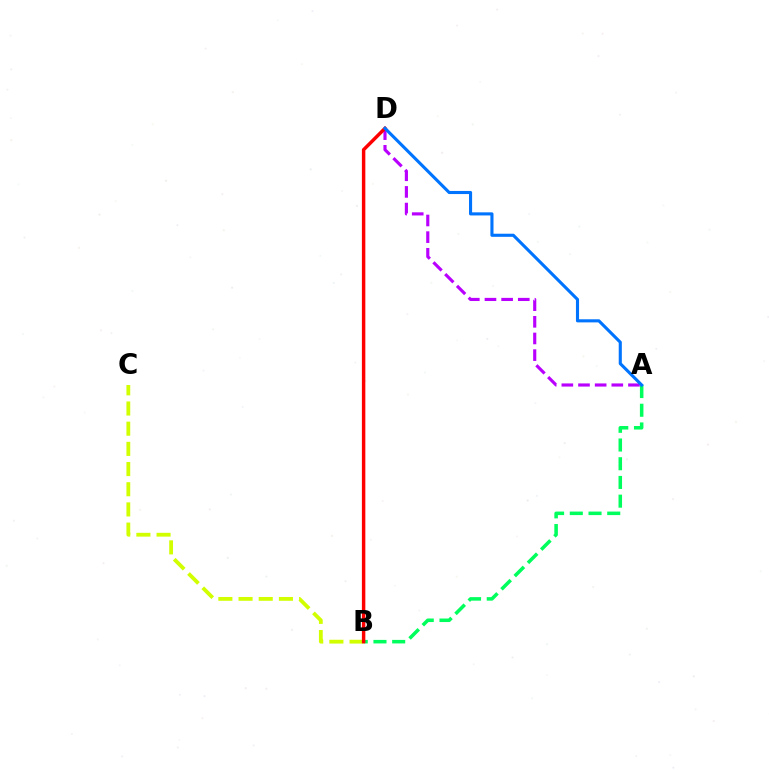{('A', 'B'): [{'color': '#00ff5c', 'line_style': 'dashed', 'thickness': 2.54}], ('A', 'D'): [{'color': '#b900ff', 'line_style': 'dashed', 'thickness': 2.26}, {'color': '#0074ff', 'line_style': 'solid', 'thickness': 2.23}], ('B', 'C'): [{'color': '#d1ff00', 'line_style': 'dashed', 'thickness': 2.74}], ('B', 'D'): [{'color': '#ff0000', 'line_style': 'solid', 'thickness': 2.48}]}